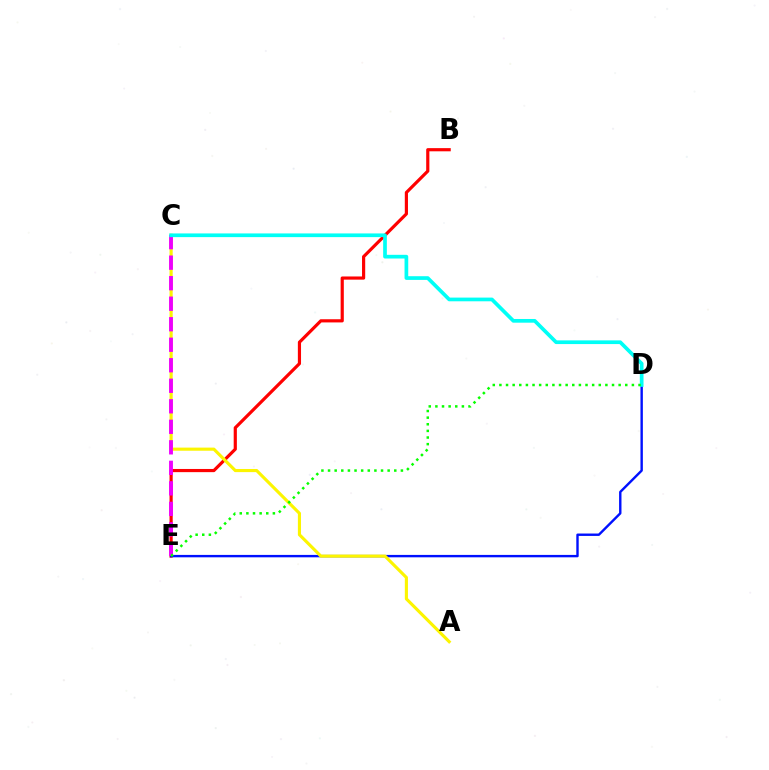{('B', 'E'): [{'color': '#ff0000', 'line_style': 'solid', 'thickness': 2.29}], ('D', 'E'): [{'color': '#0010ff', 'line_style': 'solid', 'thickness': 1.73}, {'color': '#08ff00', 'line_style': 'dotted', 'thickness': 1.8}], ('A', 'C'): [{'color': '#fcf500', 'line_style': 'solid', 'thickness': 2.25}], ('C', 'E'): [{'color': '#ee00ff', 'line_style': 'dashed', 'thickness': 2.79}], ('C', 'D'): [{'color': '#00fff6', 'line_style': 'solid', 'thickness': 2.66}]}